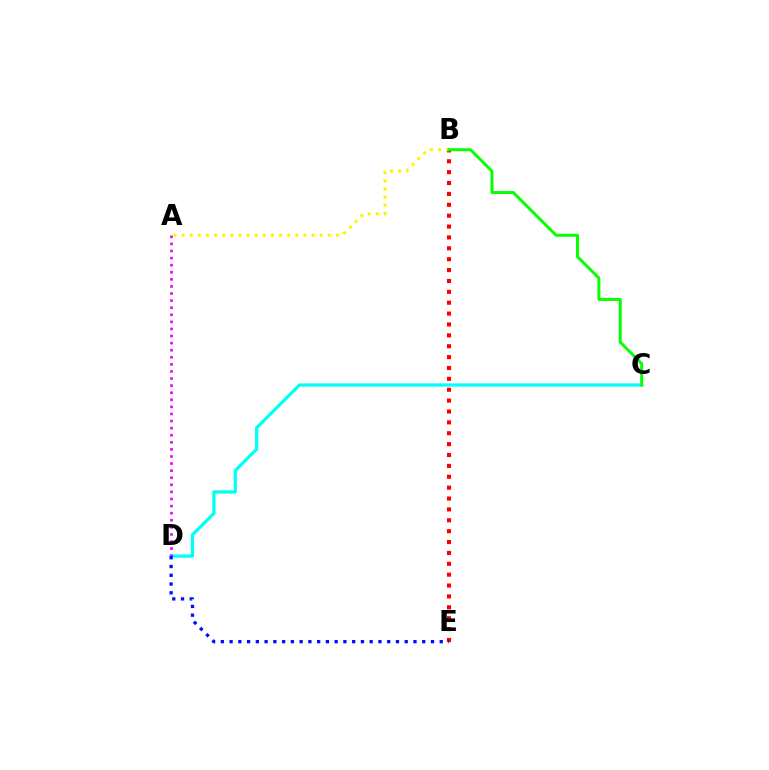{('B', 'E'): [{'color': '#ff0000', 'line_style': 'dotted', 'thickness': 2.96}], ('C', 'D'): [{'color': '#00fff6', 'line_style': 'solid', 'thickness': 2.33}], ('A', 'B'): [{'color': '#fcf500', 'line_style': 'dotted', 'thickness': 2.21}], ('B', 'C'): [{'color': '#08ff00', 'line_style': 'solid', 'thickness': 2.14}], ('A', 'D'): [{'color': '#ee00ff', 'line_style': 'dotted', 'thickness': 1.93}], ('D', 'E'): [{'color': '#0010ff', 'line_style': 'dotted', 'thickness': 2.38}]}